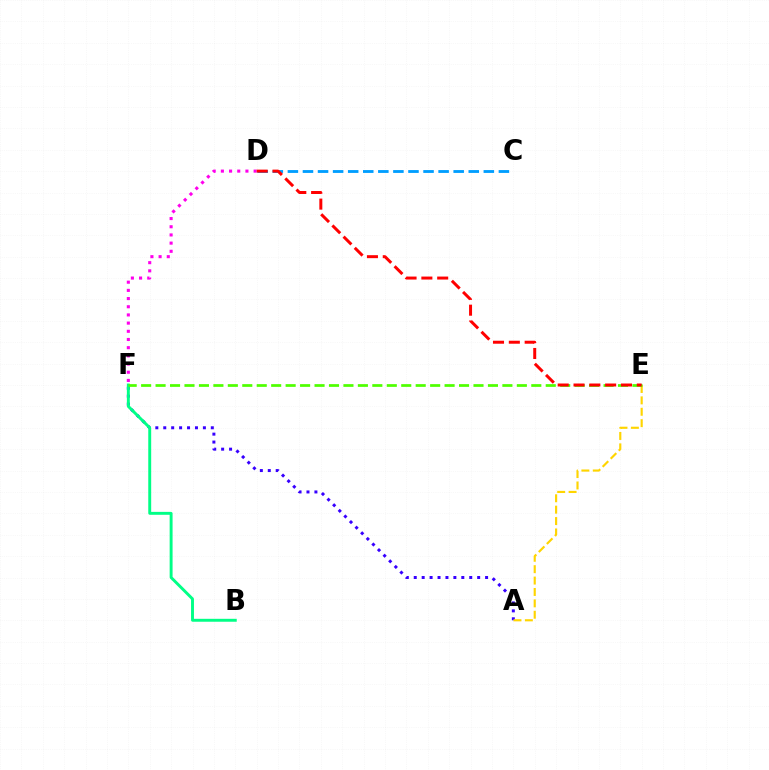{('A', 'F'): [{'color': '#3700ff', 'line_style': 'dotted', 'thickness': 2.15}], ('B', 'F'): [{'color': '#00ff86', 'line_style': 'solid', 'thickness': 2.1}], ('C', 'D'): [{'color': '#009eff', 'line_style': 'dashed', 'thickness': 2.05}], ('A', 'E'): [{'color': '#ffd500', 'line_style': 'dashed', 'thickness': 1.55}], ('E', 'F'): [{'color': '#4fff00', 'line_style': 'dashed', 'thickness': 1.96}], ('D', 'F'): [{'color': '#ff00ed', 'line_style': 'dotted', 'thickness': 2.22}], ('D', 'E'): [{'color': '#ff0000', 'line_style': 'dashed', 'thickness': 2.15}]}